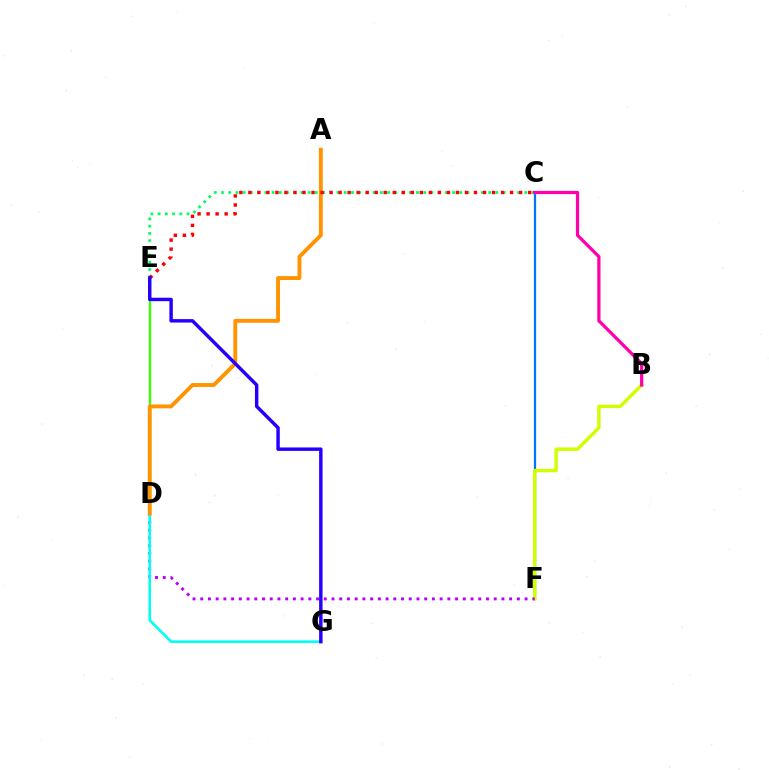{('C', 'F'): [{'color': '#0074ff', 'line_style': 'solid', 'thickness': 1.62}], ('B', 'F'): [{'color': '#d1ff00', 'line_style': 'solid', 'thickness': 2.45}], ('D', 'F'): [{'color': '#b900ff', 'line_style': 'dotted', 'thickness': 2.1}], ('D', 'G'): [{'color': '#00fff6', 'line_style': 'solid', 'thickness': 1.87}], ('D', 'E'): [{'color': '#3dff00', 'line_style': 'solid', 'thickness': 1.72}], ('C', 'E'): [{'color': '#00ff5c', 'line_style': 'dotted', 'thickness': 1.96}, {'color': '#ff0000', 'line_style': 'dotted', 'thickness': 2.45}], ('B', 'C'): [{'color': '#ff00ac', 'line_style': 'solid', 'thickness': 2.33}], ('A', 'D'): [{'color': '#ff9400', 'line_style': 'solid', 'thickness': 2.8}], ('E', 'G'): [{'color': '#2500ff', 'line_style': 'solid', 'thickness': 2.48}]}